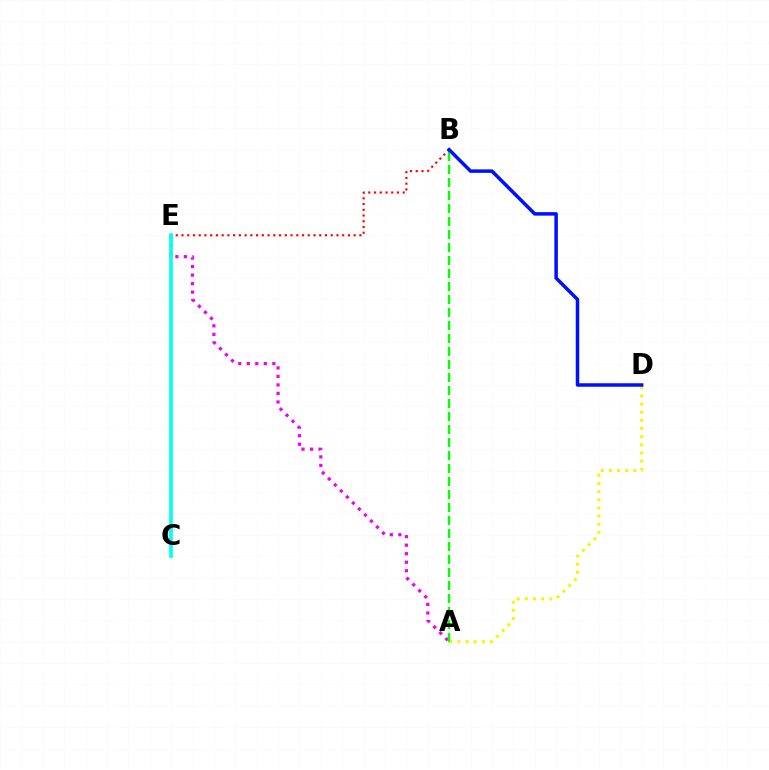{('A', 'E'): [{'color': '#ee00ff', 'line_style': 'dotted', 'thickness': 2.31}], ('A', 'D'): [{'color': '#fcf500', 'line_style': 'dotted', 'thickness': 2.21}], ('B', 'E'): [{'color': '#ff0000', 'line_style': 'dotted', 'thickness': 1.56}], ('C', 'E'): [{'color': '#00fff6', 'line_style': 'solid', 'thickness': 2.64}], ('A', 'B'): [{'color': '#08ff00', 'line_style': 'dashed', 'thickness': 1.77}], ('B', 'D'): [{'color': '#0010ff', 'line_style': 'solid', 'thickness': 2.52}]}